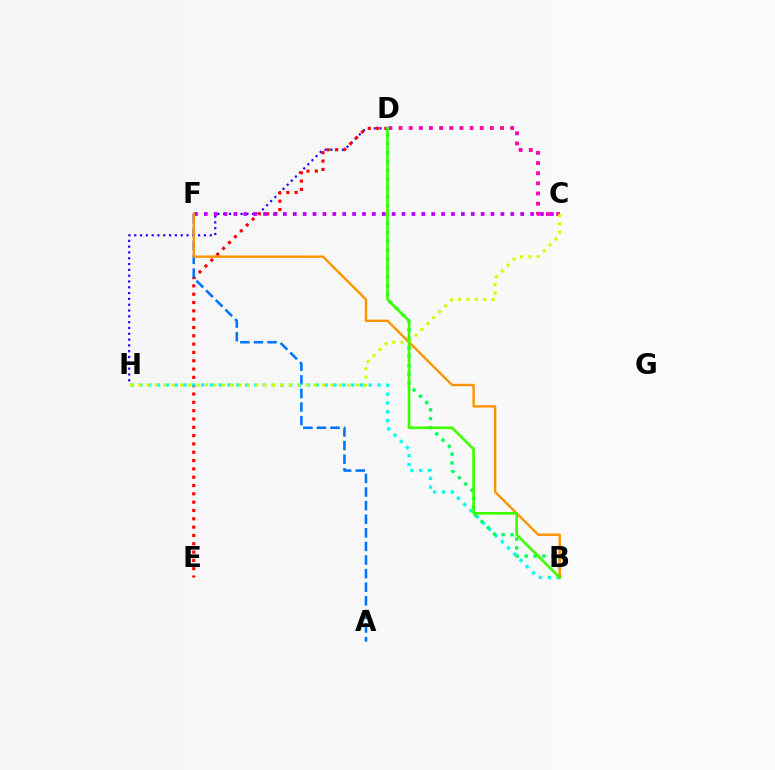{('C', 'D'): [{'color': '#ff00ac', 'line_style': 'dotted', 'thickness': 2.76}], ('D', 'H'): [{'color': '#2500ff', 'line_style': 'dotted', 'thickness': 1.58}], ('D', 'E'): [{'color': '#ff0000', 'line_style': 'dotted', 'thickness': 2.26}], ('A', 'F'): [{'color': '#0074ff', 'line_style': 'dashed', 'thickness': 1.85}], ('B', 'H'): [{'color': '#00fff6', 'line_style': 'dotted', 'thickness': 2.4}], ('B', 'D'): [{'color': '#00ff5c', 'line_style': 'dotted', 'thickness': 2.41}, {'color': '#3dff00', 'line_style': 'solid', 'thickness': 1.91}], ('C', 'F'): [{'color': '#b900ff', 'line_style': 'dotted', 'thickness': 2.69}], ('B', 'F'): [{'color': '#ff9400', 'line_style': 'solid', 'thickness': 1.75}], ('C', 'H'): [{'color': '#d1ff00', 'line_style': 'dotted', 'thickness': 2.27}]}